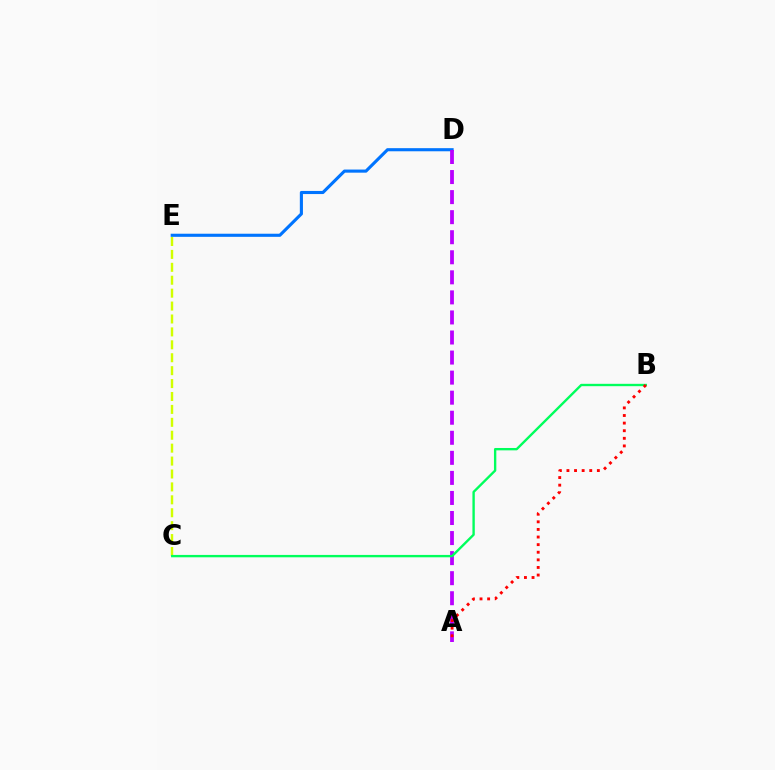{('C', 'E'): [{'color': '#d1ff00', 'line_style': 'dashed', 'thickness': 1.75}], ('D', 'E'): [{'color': '#0074ff', 'line_style': 'solid', 'thickness': 2.24}], ('A', 'D'): [{'color': '#b900ff', 'line_style': 'dashed', 'thickness': 2.72}], ('B', 'C'): [{'color': '#00ff5c', 'line_style': 'solid', 'thickness': 1.7}], ('A', 'B'): [{'color': '#ff0000', 'line_style': 'dotted', 'thickness': 2.07}]}